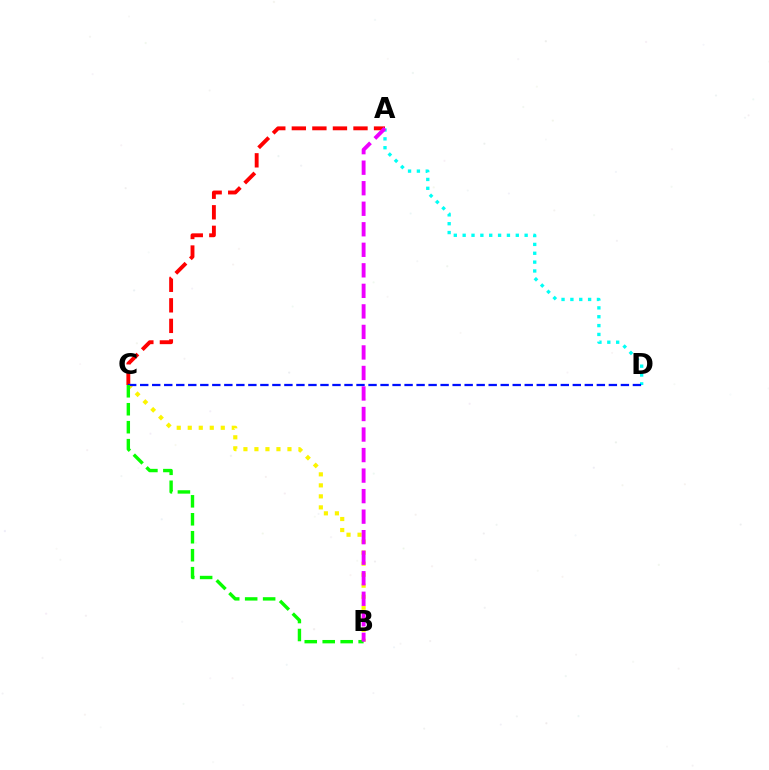{('A', 'C'): [{'color': '#ff0000', 'line_style': 'dashed', 'thickness': 2.79}], ('A', 'D'): [{'color': '#00fff6', 'line_style': 'dotted', 'thickness': 2.41}], ('B', 'C'): [{'color': '#fcf500', 'line_style': 'dotted', 'thickness': 2.99}, {'color': '#08ff00', 'line_style': 'dashed', 'thickness': 2.44}], ('C', 'D'): [{'color': '#0010ff', 'line_style': 'dashed', 'thickness': 1.63}], ('A', 'B'): [{'color': '#ee00ff', 'line_style': 'dashed', 'thickness': 2.79}]}